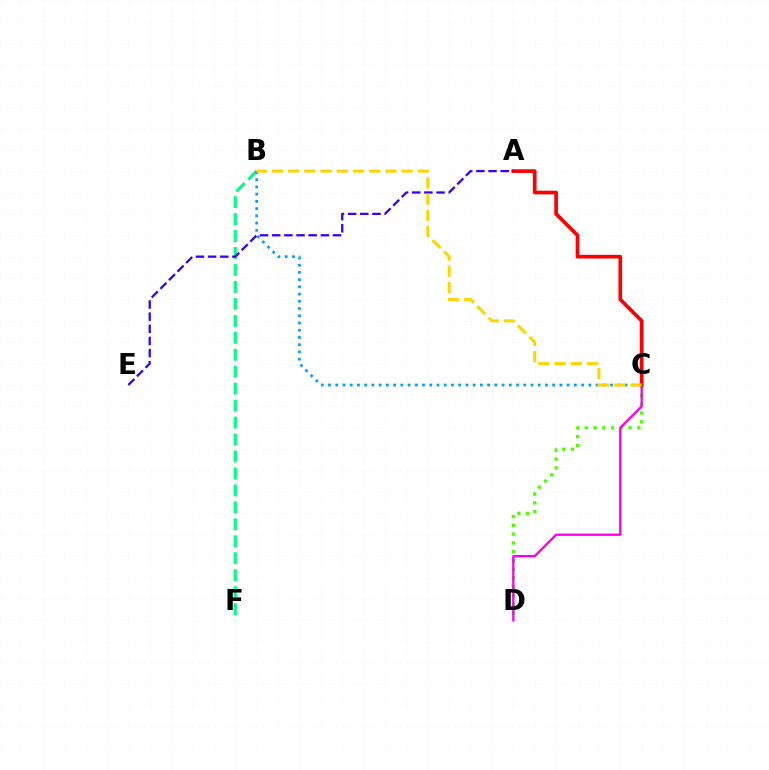{('B', 'F'): [{'color': '#00ff86', 'line_style': 'dashed', 'thickness': 2.3}], ('C', 'D'): [{'color': '#4fff00', 'line_style': 'dotted', 'thickness': 2.38}, {'color': '#ff00ed', 'line_style': 'solid', 'thickness': 1.68}], ('B', 'C'): [{'color': '#009eff', 'line_style': 'dotted', 'thickness': 1.96}, {'color': '#ffd500', 'line_style': 'dashed', 'thickness': 2.2}], ('A', 'C'): [{'color': '#ff0000', 'line_style': 'solid', 'thickness': 2.66}], ('A', 'E'): [{'color': '#3700ff', 'line_style': 'dashed', 'thickness': 1.65}]}